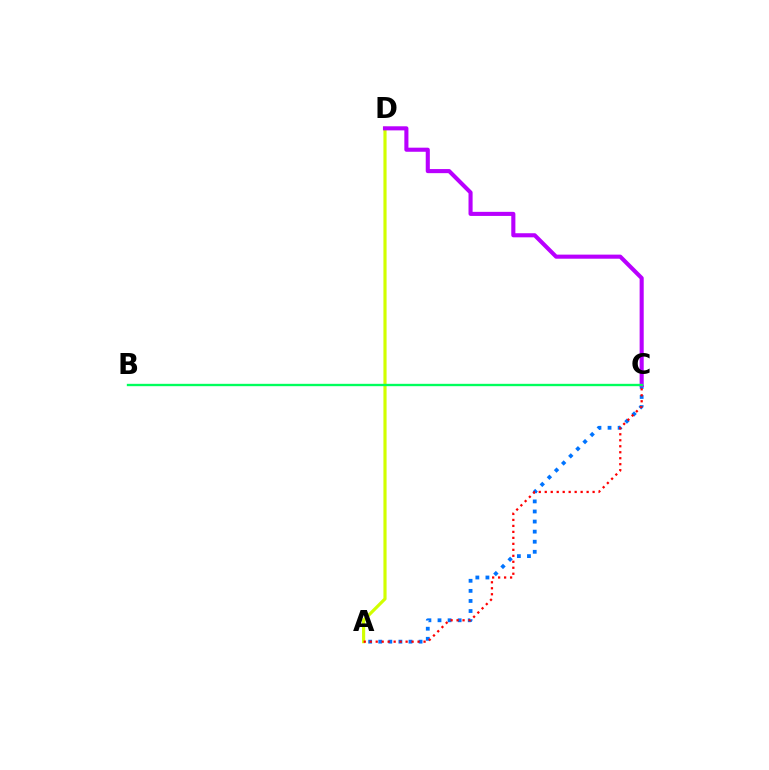{('A', 'D'): [{'color': '#d1ff00', 'line_style': 'solid', 'thickness': 2.28}], ('A', 'C'): [{'color': '#0074ff', 'line_style': 'dotted', 'thickness': 2.74}, {'color': '#ff0000', 'line_style': 'dotted', 'thickness': 1.63}], ('C', 'D'): [{'color': '#b900ff', 'line_style': 'solid', 'thickness': 2.95}], ('B', 'C'): [{'color': '#00ff5c', 'line_style': 'solid', 'thickness': 1.69}]}